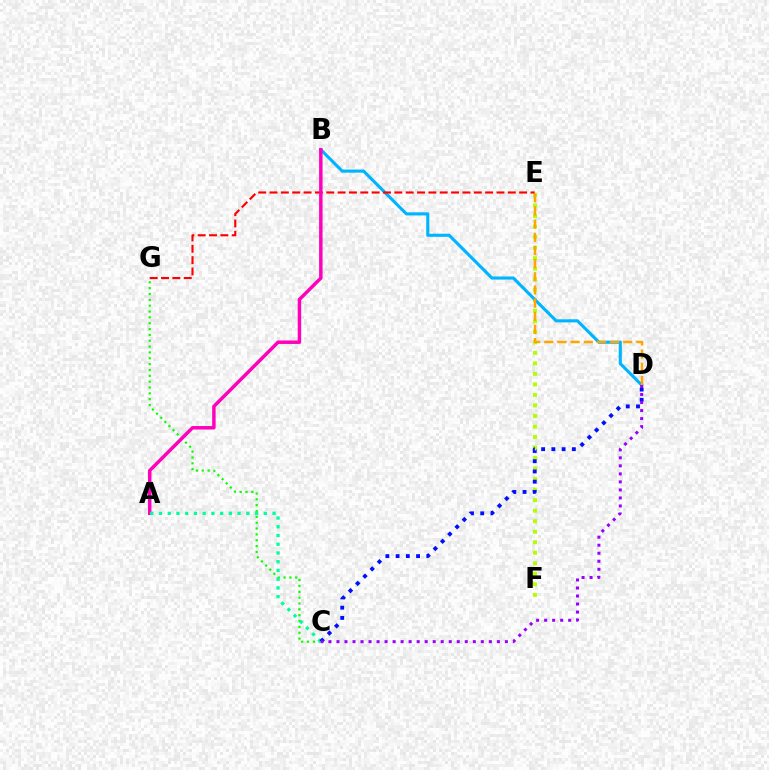{('E', 'F'): [{'color': '#b3ff00', 'line_style': 'dotted', 'thickness': 2.86}], ('B', 'D'): [{'color': '#00b5ff', 'line_style': 'solid', 'thickness': 2.24}], ('E', 'G'): [{'color': '#ff0000', 'line_style': 'dashed', 'thickness': 1.54}], ('C', 'G'): [{'color': '#08ff00', 'line_style': 'dotted', 'thickness': 1.59}], ('A', 'B'): [{'color': '#ff00bd', 'line_style': 'solid', 'thickness': 2.5}], ('D', 'E'): [{'color': '#ffa500', 'line_style': 'dashed', 'thickness': 1.79}], ('A', 'C'): [{'color': '#00ff9d', 'line_style': 'dotted', 'thickness': 2.37}], ('C', 'D'): [{'color': '#0010ff', 'line_style': 'dotted', 'thickness': 2.78}, {'color': '#9b00ff', 'line_style': 'dotted', 'thickness': 2.18}]}